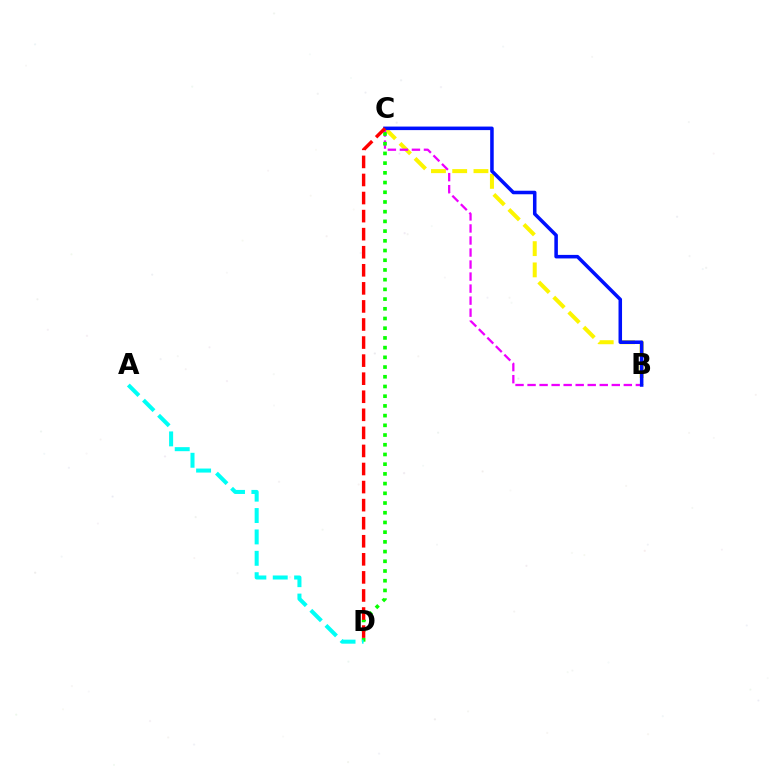{('B', 'C'): [{'color': '#fcf500', 'line_style': 'dashed', 'thickness': 2.89}, {'color': '#ee00ff', 'line_style': 'dashed', 'thickness': 1.63}, {'color': '#0010ff', 'line_style': 'solid', 'thickness': 2.54}], ('C', 'D'): [{'color': '#08ff00', 'line_style': 'dotted', 'thickness': 2.64}, {'color': '#ff0000', 'line_style': 'dashed', 'thickness': 2.45}], ('A', 'D'): [{'color': '#00fff6', 'line_style': 'dashed', 'thickness': 2.9}]}